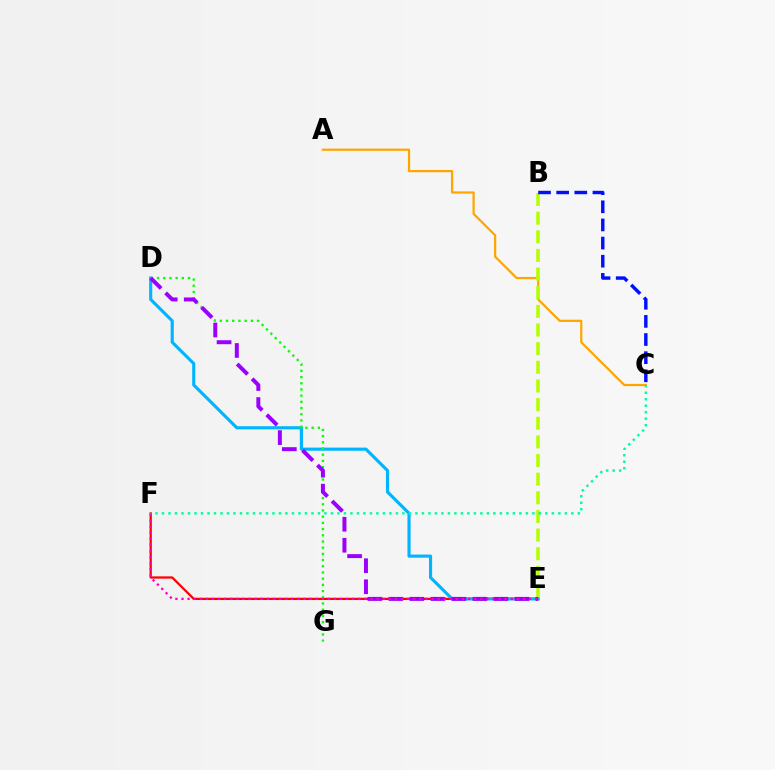{('E', 'F'): [{'color': '#ff0000', 'line_style': 'solid', 'thickness': 1.62}, {'color': '#ff00bd', 'line_style': 'dotted', 'thickness': 1.66}], ('D', 'E'): [{'color': '#00b5ff', 'line_style': 'solid', 'thickness': 2.26}, {'color': '#9b00ff', 'line_style': 'dashed', 'thickness': 2.85}], ('D', 'G'): [{'color': '#08ff00', 'line_style': 'dotted', 'thickness': 1.68}], ('A', 'C'): [{'color': '#ffa500', 'line_style': 'solid', 'thickness': 1.6}], ('B', 'E'): [{'color': '#b3ff00', 'line_style': 'dashed', 'thickness': 2.53}], ('C', 'F'): [{'color': '#00ff9d', 'line_style': 'dotted', 'thickness': 1.77}], ('B', 'C'): [{'color': '#0010ff', 'line_style': 'dashed', 'thickness': 2.46}]}